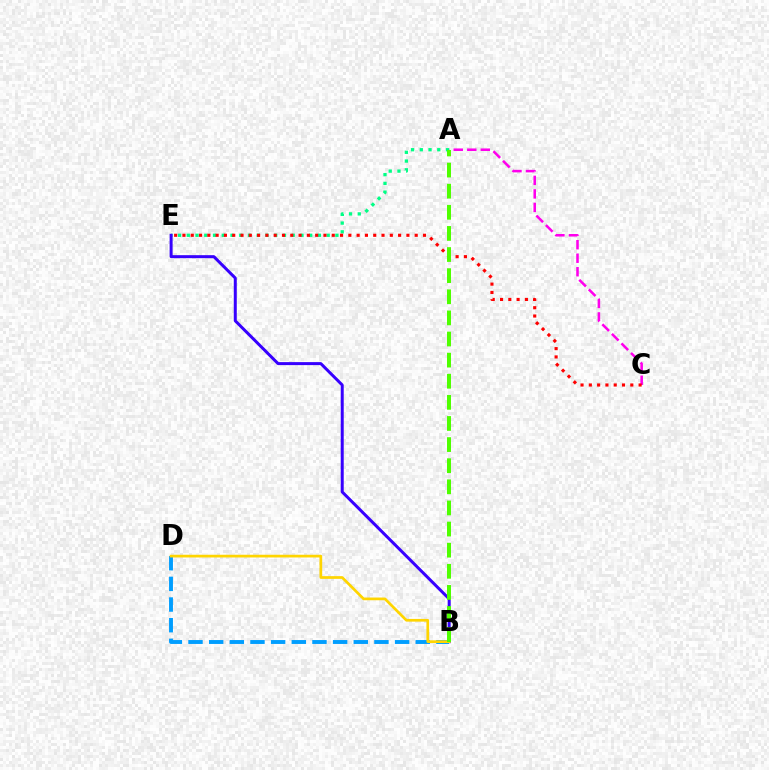{('A', 'C'): [{'color': '#ff00ed', 'line_style': 'dashed', 'thickness': 1.84}], ('A', 'E'): [{'color': '#00ff86', 'line_style': 'dotted', 'thickness': 2.38}], ('B', 'E'): [{'color': '#3700ff', 'line_style': 'solid', 'thickness': 2.16}], ('B', 'D'): [{'color': '#009eff', 'line_style': 'dashed', 'thickness': 2.81}, {'color': '#ffd500', 'line_style': 'solid', 'thickness': 1.95}], ('C', 'E'): [{'color': '#ff0000', 'line_style': 'dotted', 'thickness': 2.25}], ('A', 'B'): [{'color': '#4fff00', 'line_style': 'dashed', 'thickness': 2.87}]}